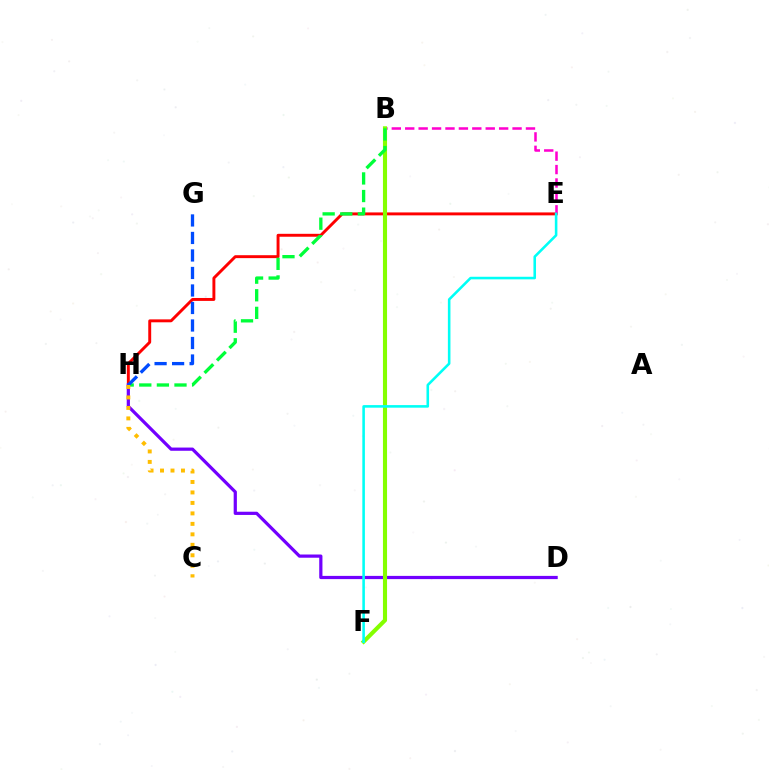{('E', 'H'): [{'color': '#ff0000', 'line_style': 'solid', 'thickness': 2.11}], ('B', 'E'): [{'color': '#ff00cf', 'line_style': 'dashed', 'thickness': 1.82}], ('D', 'H'): [{'color': '#7200ff', 'line_style': 'solid', 'thickness': 2.32}], ('B', 'F'): [{'color': '#84ff00', 'line_style': 'solid', 'thickness': 2.95}], ('E', 'F'): [{'color': '#00fff6', 'line_style': 'solid', 'thickness': 1.85}], ('B', 'H'): [{'color': '#00ff39', 'line_style': 'dashed', 'thickness': 2.39}], ('G', 'H'): [{'color': '#004bff', 'line_style': 'dashed', 'thickness': 2.38}], ('C', 'H'): [{'color': '#ffbd00', 'line_style': 'dotted', 'thickness': 2.85}]}